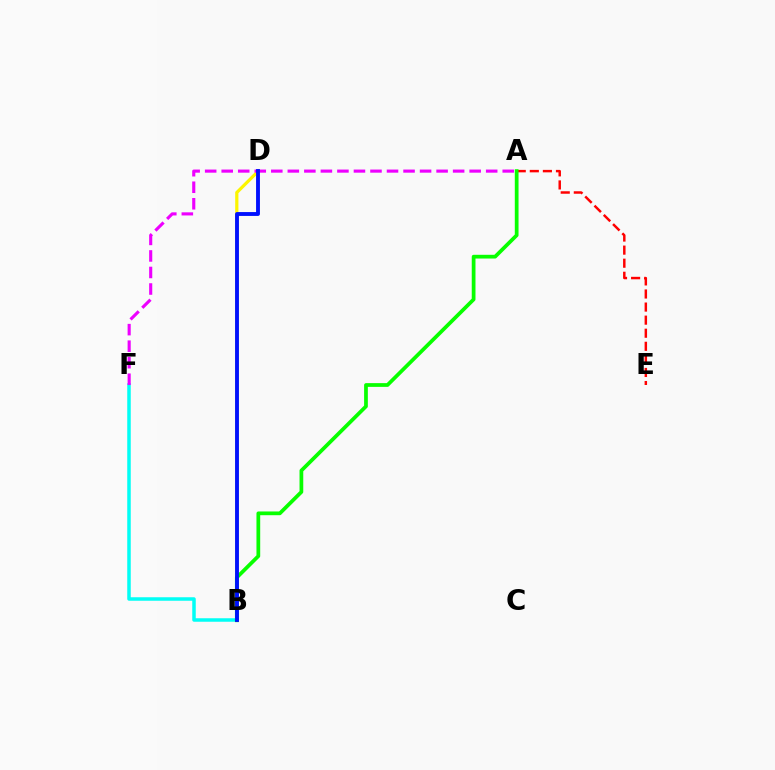{('B', 'F'): [{'color': '#00fff6', 'line_style': 'solid', 'thickness': 2.52}], ('B', 'D'): [{'color': '#fcf500', 'line_style': 'solid', 'thickness': 2.31}, {'color': '#0010ff', 'line_style': 'solid', 'thickness': 2.78}], ('A', 'E'): [{'color': '#ff0000', 'line_style': 'dashed', 'thickness': 1.78}], ('A', 'F'): [{'color': '#ee00ff', 'line_style': 'dashed', 'thickness': 2.25}], ('A', 'B'): [{'color': '#08ff00', 'line_style': 'solid', 'thickness': 2.69}]}